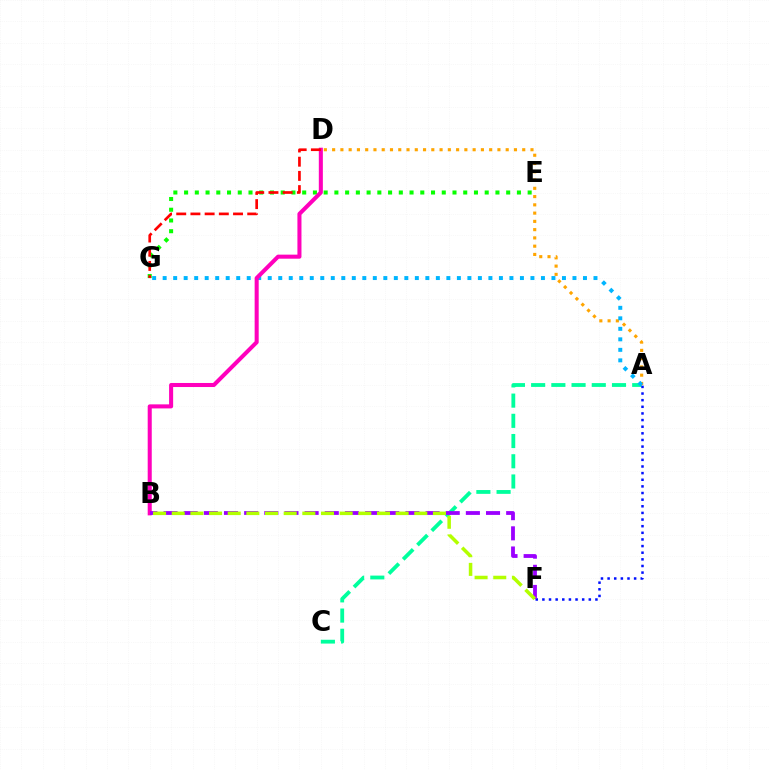{('A', 'D'): [{'color': '#ffa500', 'line_style': 'dotted', 'thickness': 2.25}], ('A', 'C'): [{'color': '#00ff9d', 'line_style': 'dashed', 'thickness': 2.75}], ('E', 'G'): [{'color': '#08ff00', 'line_style': 'dotted', 'thickness': 2.92}], ('A', 'G'): [{'color': '#00b5ff', 'line_style': 'dotted', 'thickness': 2.85}], ('B', 'D'): [{'color': '#ff00bd', 'line_style': 'solid', 'thickness': 2.92}], ('D', 'G'): [{'color': '#ff0000', 'line_style': 'dashed', 'thickness': 1.93}], ('A', 'F'): [{'color': '#0010ff', 'line_style': 'dotted', 'thickness': 1.8}], ('B', 'F'): [{'color': '#9b00ff', 'line_style': 'dashed', 'thickness': 2.74}, {'color': '#b3ff00', 'line_style': 'dashed', 'thickness': 2.53}]}